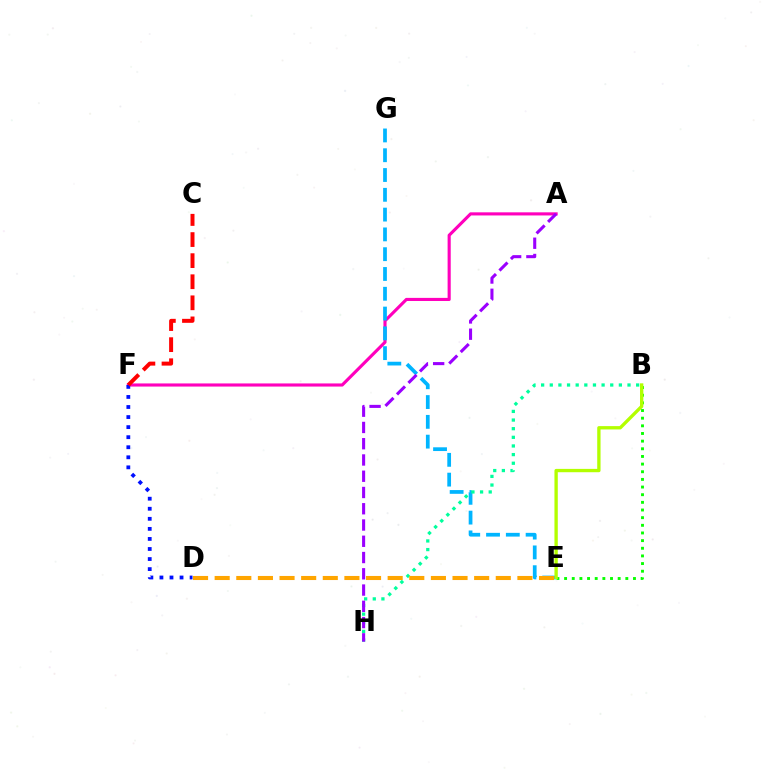{('A', 'F'): [{'color': '#ff00bd', 'line_style': 'solid', 'thickness': 2.25}], ('D', 'F'): [{'color': '#0010ff', 'line_style': 'dotted', 'thickness': 2.73}], ('E', 'G'): [{'color': '#00b5ff', 'line_style': 'dashed', 'thickness': 2.69}], ('B', 'H'): [{'color': '#00ff9d', 'line_style': 'dotted', 'thickness': 2.35}], ('C', 'F'): [{'color': '#ff0000', 'line_style': 'dashed', 'thickness': 2.86}], ('B', 'E'): [{'color': '#08ff00', 'line_style': 'dotted', 'thickness': 2.08}, {'color': '#b3ff00', 'line_style': 'solid', 'thickness': 2.4}], ('D', 'E'): [{'color': '#ffa500', 'line_style': 'dashed', 'thickness': 2.94}], ('A', 'H'): [{'color': '#9b00ff', 'line_style': 'dashed', 'thickness': 2.21}]}